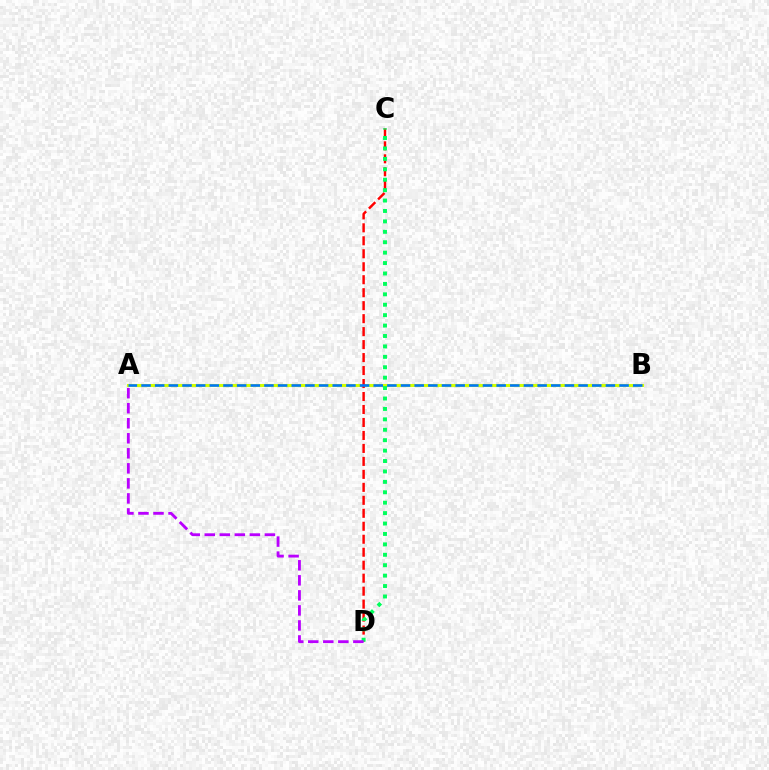{('A', 'B'): [{'color': '#d1ff00', 'line_style': 'solid', 'thickness': 2.21}, {'color': '#0074ff', 'line_style': 'dashed', 'thickness': 1.86}], ('C', 'D'): [{'color': '#ff0000', 'line_style': 'dashed', 'thickness': 1.76}, {'color': '#00ff5c', 'line_style': 'dotted', 'thickness': 2.83}], ('A', 'D'): [{'color': '#b900ff', 'line_style': 'dashed', 'thickness': 2.04}]}